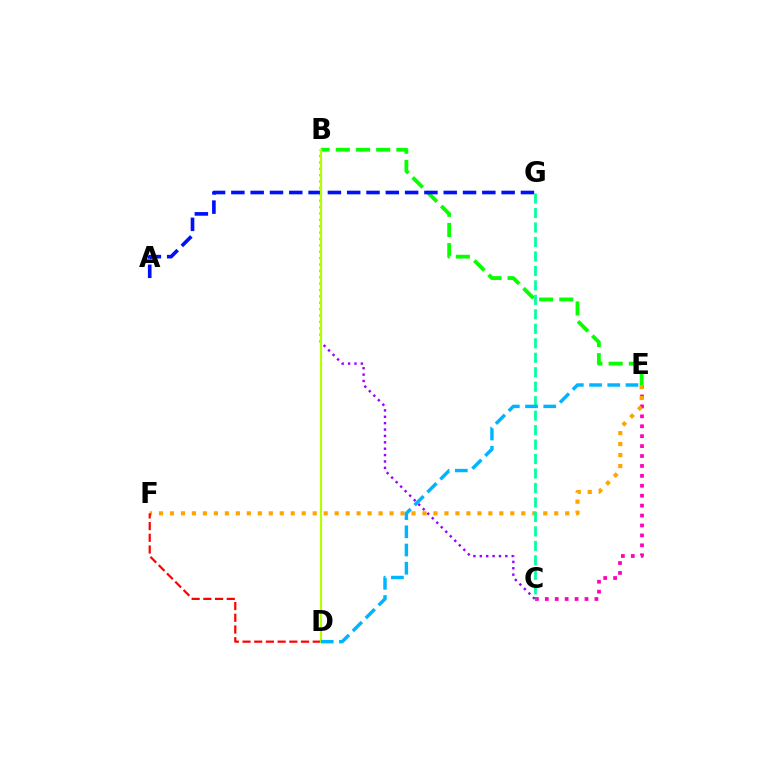{('B', 'E'): [{'color': '#08ff00', 'line_style': 'dashed', 'thickness': 2.74}], ('C', 'E'): [{'color': '#ff00bd', 'line_style': 'dotted', 'thickness': 2.7}], ('A', 'G'): [{'color': '#0010ff', 'line_style': 'dashed', 'thickness': 2.62}], ('B', 'C'): [{'color': '#9b00ff', 'line_style': 'dotted', 'thickness': 1.73}], ('E', 'F'): [{'color': '#ffa500', 'line_style': 'dotted', 'thickness': 2.98}], ('D', 'F'): [{'color': '#ff0000', 'line_style': 'dashed', 'thickness': 1.59}], ('C', 'G'): [{'color': '#00ff9d', 'line_style': 'dashed', 'thickness': 1.97}], ('B', 'D'): [{'color': '#b3ff00', 'line_style': 'solid', 'thickness': 1.57}], ('D', 'E'): [{'color': '#00b5ff', 'line_style': 'dashed', 'thickness': 2.48}]}